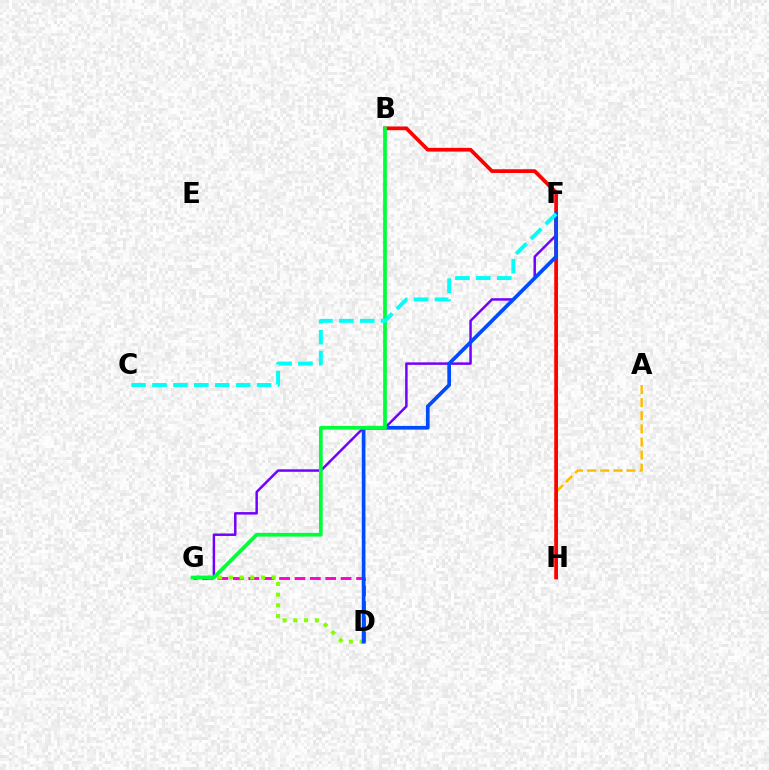{('A', 'H'): [{'color': '#ffbd00', 'line_style': 'dashed', 'thickness': 1.78}], ('D', 'G'): [{'color': '#ff00cf', 'line_style': 'dashed', 'thickness': 2.09}, {'color': '#84ff00', 'line_style': 'dotted', 'thickness': 2.91}], ('B', 'H'): [{'color': '#ff0000', 'line_style': 'solid', 'thickness': 2.69}], ('F', 'G'): [{'color': '#7200ff', 'line_style': 'solid', 'thickness': 1.78}], ('D', 'F'): [{'color': '#004bff', 'line_style': 'solid', 'thickness': 2.66}], ('B', 'G'): [{'color': '#00ff39', 'line_style': 'solid', 'thickness': 2.68}], ('C', 'F'): [{'color': '#00fff6', 'line_style': 'dashed', 'thickness': 2.84}]}